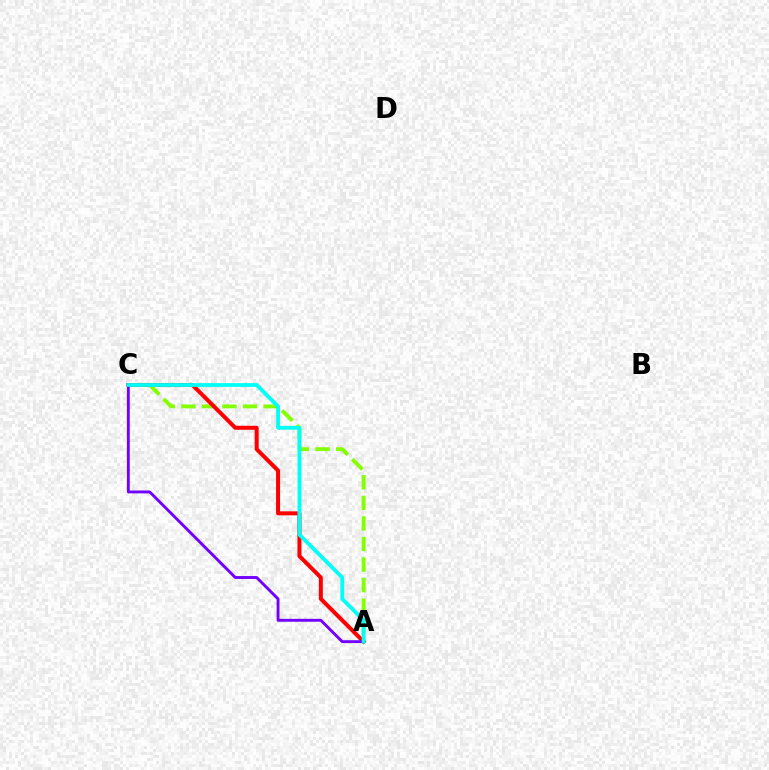{('A', 'C'): [{'color': '#84ff00', 'line_style': 'dashed', 'thickness': 2.79}, {'color': '#ff0000', 'line_style': 'solid', 'thickness': 2.88}, {'color': '#7200ff', 'line_style': 'solid', 'thickness': 2.07}, {'color': '#00fff6', 'line_style': 'solid', 'thickness': 2.73}]}